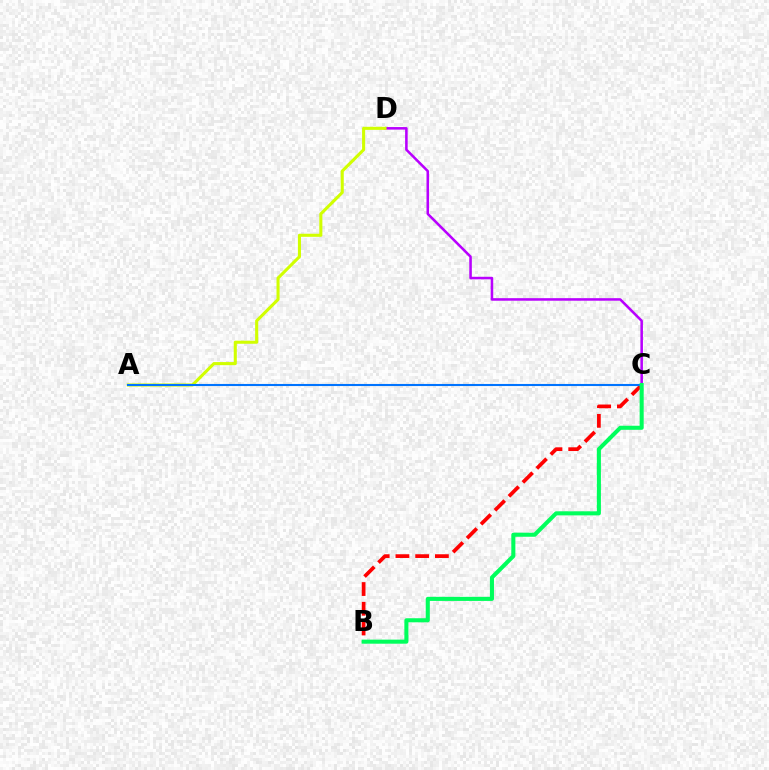{('C', 'D'): [{'color': '#b900ff', 'line_style': 'solid', 'thickness': 1.84}], ('B', 'C'): [{'color': '#ff0000', 'line_style': 'dashed', 'thickness': 2.68}, {'color': '#00ff5c', 'line_style': 'solid', 'thickness': 2.93}], ('A', 'D'): [{'color': '#d1ff00', 'line_style': 'solid', 'thickness': 2.22}], ('A', 'C'): [{'color': '#0074ff', 'line_style': 'solid', 'thickness': 1.51}]}